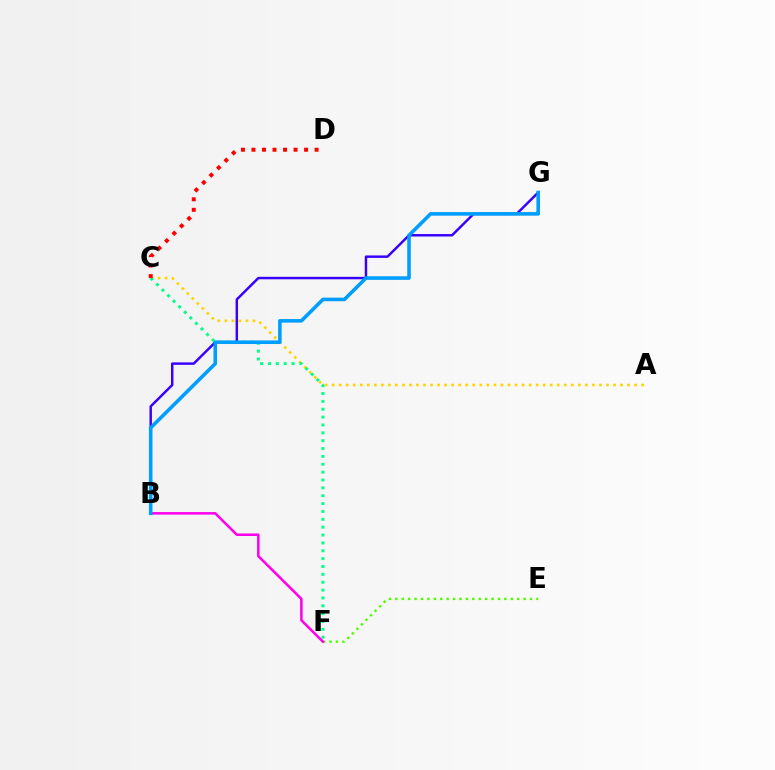{('A', 'C'): [{'color': '#ffd500', 'line_style': 'dotted', 'thickness': 1.91}], ('C', 'F'): [{'color': '#00ff86', 'line_style': 'dotted', 'thickness': 2.14}], ('B', 'G'): [{'color': '#3700ff', 'line_style': 'solid', 'thickness': 1.77}, {'color': '#009eff', 'line_style': 'solid', 'thickness': 2.58}], ('C', 'D'): [{'color': '#ff0000', 'line_style': 'dotted', 'thickness': 2.86}], ('E', 'F'): [{'color': '#4fff00', 'line_style': 'dotted', 'thickness': 1.74}], ('B', 'F'): [{'color': '#ff00ed', 'line_style': 'solid', 'thickness': 1.83}]}